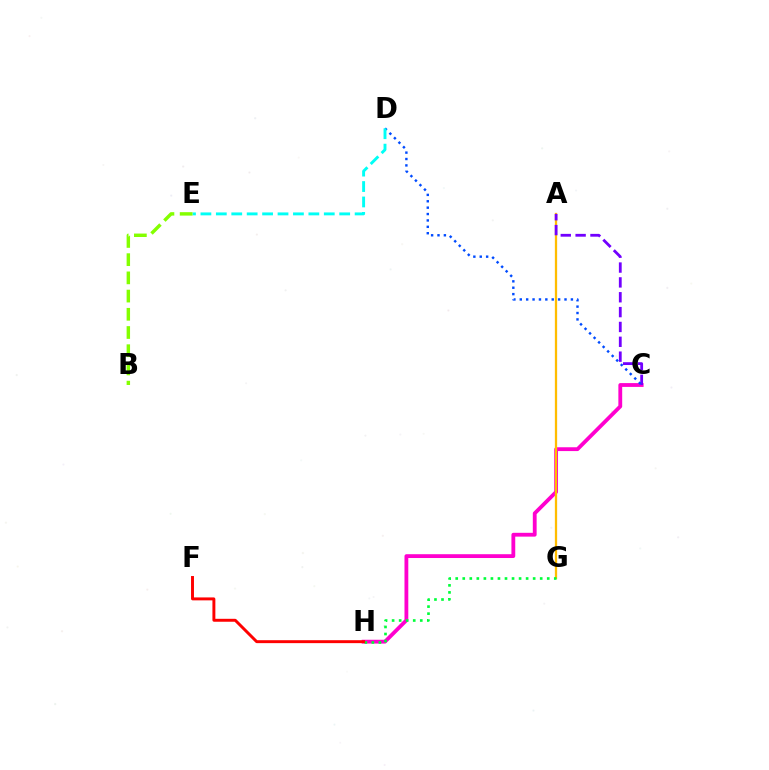{('C', 'H'): [{'color': '#ff00cf', 'line_style': 'solid', 'thickness': 2.75}], ('A', 'G'): [{'color': '#ffbd00', 'line_style': 'solid', 'thickness': 1.64}], ('A', 'C'): [{'color': '#7200ff', 'line_style': 'dashed', 'thickness': 2.02}], ('C', 'D'): [{'color': '#004bff', 'line_style': 'dotted', 'thickness': 1.74}], ('D', 'E'): [{'color': '#00fff6', 'line_style': 'dashed', 'thickness': 2.09}], ('B', 'E'): [{'color': '#84ff00', 'line_style': 'dashed', 'thickness': 2.47}], ('G', 'H'): [{'color': '#00ff39', 'line_style': 'dotted', 'thickness': 1.91}], ('F', 'H'): [{'color': '#ff0000', 'line_style': 'solid', 'thickness': 2.12}]}